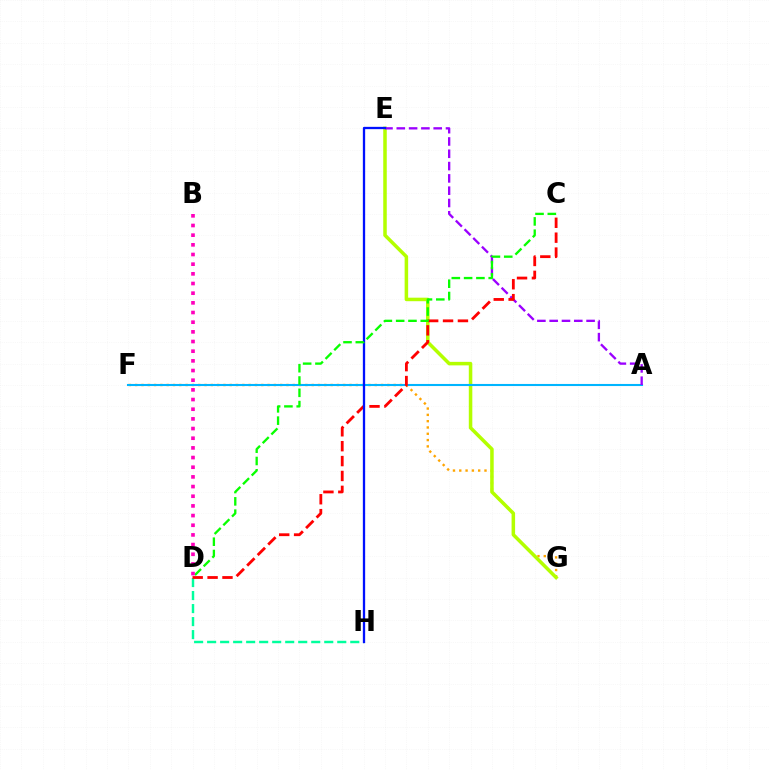{('D', 'H'): [{'color': '#00ff9d', 'line_style': 'dashed', 'thickness': 1.77}], ('F', 'G'): [{'color': '#ffa500', 'line_style': 'dotted', 'thickness': 1.71}], ('E', 'G'): [{'color': '#b3ff00', 'line_style': 'solid', 'thickness': 2.53}], ('A', 'F'): [{'color': '#00b5ff', 'line_style': 'solid', 'thickness': 1.5}], ('A', 'E'): [{'color': '#9b00ff', 'line_style': 'dashed', 'thickness': 1.67}], ('C', 'D'): [{'color': '#ff0000', 'line_style': 'dashed', 'thickness': 2.02}, {'color': '#08ff00', 'line_style': 'dashed', 'thickness': 1.67}], ('E', 'H'): [{'color': '#0010ff', 'line_style': 'solid', 'thickness': 1.66}], ('B', 'D'): [{'color': '#ff00bd', 'line_style': 'dotted', 'thickness': 2.63}]}